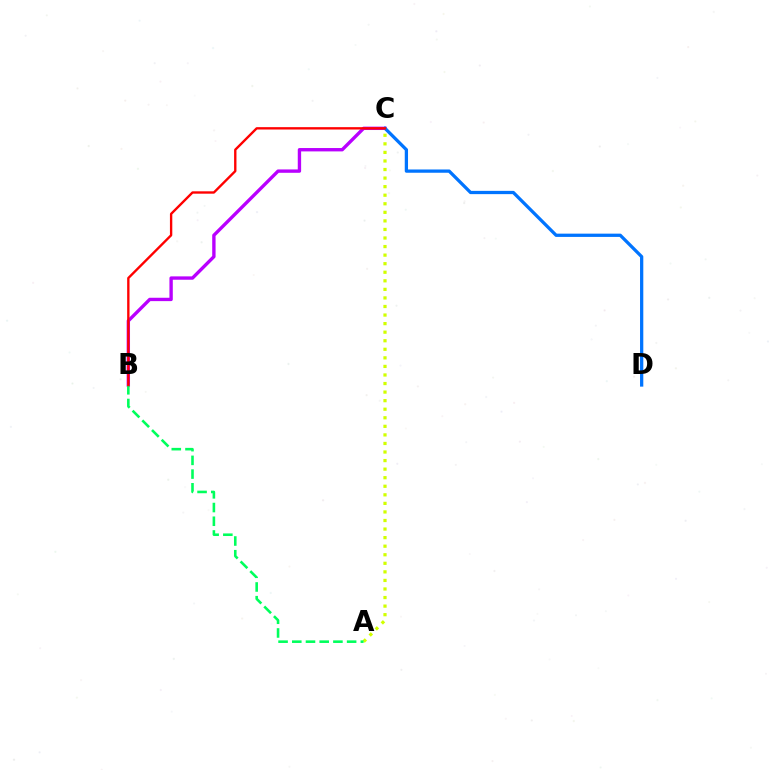{('A', 'C'): [{'color': '#d1ff00', 'line_style': 'dotted', 'thickness': 2.33}], ('B', 'C'): [{'color': '#b900ff', 'line_style': 'solid', 'thickness': 2.42}, {'color': '#ff0000', 'line_style': 'solid', 'thickness': 1.7}], ('C', 'D'): [{'color': '#0074ff', 'line_style': 'solid', 'thickness': 2.35}], ('A', 'B'): [{'color': '#00ff5c', 'line_style': 'dashed', 'thickness': 1.86}]}